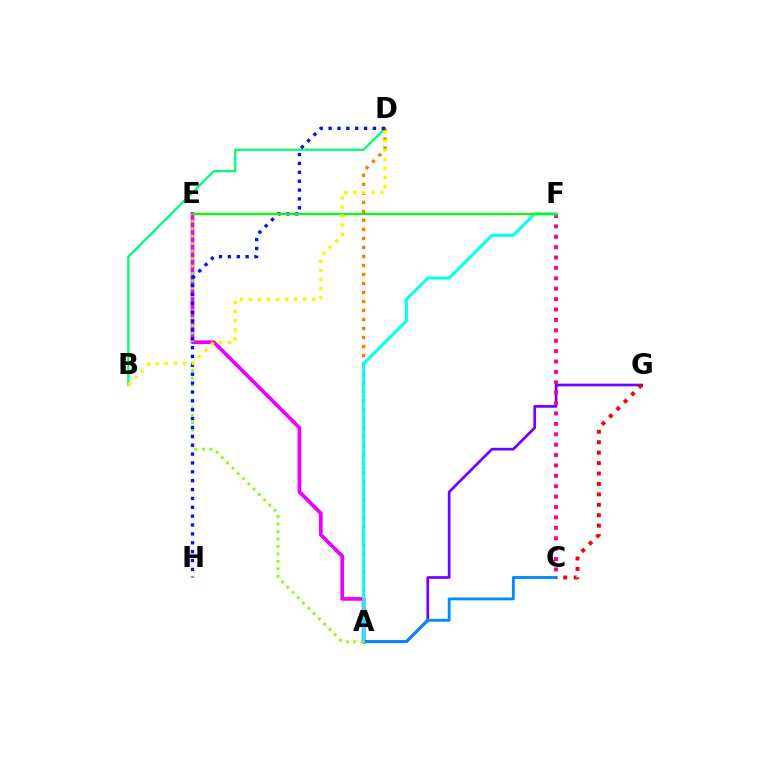{('B', 'D'): [{'color': '#00ff74', 'line_style': 'solid', 'thickness': 1.65}, {'color': '#fcf500', 'line_style': 'dotted', 'thickness': 2.46}], ('A', 'G'): [{'color': '#7200ff', 'line_style': 'solid', 'thickness': 1.94}], ('A', 'D'): [{'color': '#ff7c00', 'line_style': 'dotted', 'thickness': 2.45}], ('A', 'C'): [{'color': '#008cff', 'line_style': 'solid', 'thickness': 2.05}], ('C', 'F'): [{'color': '#ff0094', 'line_style': 'dotted', 'thickness': 2.82}], ('A', 'E'): [{'color': '#ee00ff', 'line_style': 'solid', 'thickness': 2.68}, {'color': '#84ff00', 'line_style': 'dotted', 'thickness': 2.03}], ('A', 'F'): [{'color': '#00fff6', 'line_style': 'solid', 'thickness': 2.13}], ('D', 'H'): [{'color': '#0010ff', 'line_style': 'dotted', 'thickness': 2.41}], ('C', 'G'): [{'color': '#ff0000', 'line_style': 'dotted', 'thickness': 2.83}], ('E', 'F'): [{'color': '#08ff00', 'line_style': 'solid', 'thickness': 1.57}]}